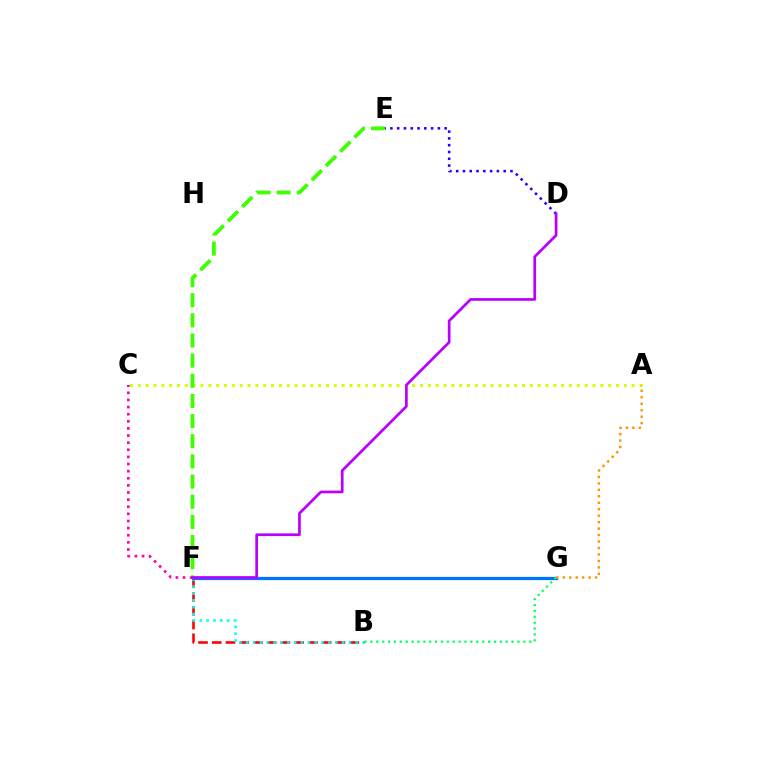{('A', 'C'): [{'color': '#d1ff00', 'line_style': 'dotted', 'thickness': 2.13}], ('C', 'F'): [{'color': '#ff00ac', 'line_style': 'dotted', 'thickness': 1.93}], ('B', 'F'): [{'color': '#ff0000', 'line_style': 'dashed', 'thickness': 1.87}, {'color': '#00fff6', 'line_style': 'dotted', 'thickness': 1.86}], ('D', 'E'): [{'color': '#2500ff', 'line_style': 'dotted', 'thickness': 1.84}], ('F', 'G'): [{'color': '#0074ff', 'line_style': 'solid', 'thickness': 2.34}], ('B', 'G'): [{'color': '#00ff5c', 'line_style': 'dotted', 'thickness': 1.6}], ('E', 'F'): [{'color': '#3dff00', 'line_style': 'dashed', 'thickness': 2.74}], ('D', 'F'): [{'color': '#b900ff', 'line_style': 'solid', 'thickness': 1.95}], ('A', 'G'): [{'color': '#ff9400', 'line_style': 'dotted', 'thickness': 1.76}]}